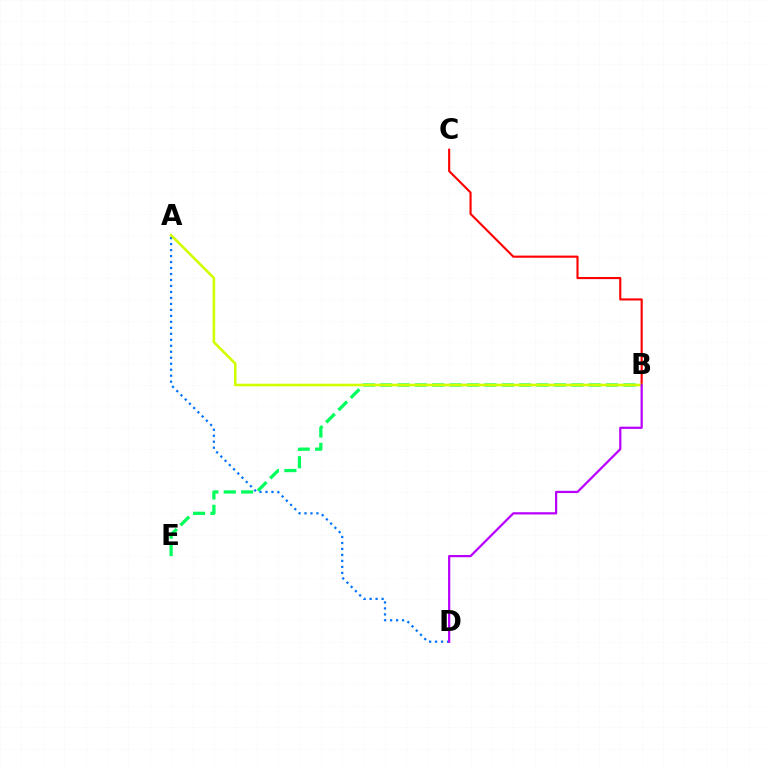{('B', 'E'): [{'color': '#00ff5c', 'line_style': 'dashed', 'thickness': 2.36}], ('B', 'C'): [{'color': '#ff0000', 'line_style': 'solid', 'thickness': 1.54}], ('A', 'D'): [{'color': '#0074ff', 'line_style': 'dotted', 'thickness': 1.63}], ('A', 'B'): [{'color': '#d1ff00', 'line_style': 'solid', 'thickness': 1.86}], ('B', 'D'): [{'color': '#b900ff', 'line_style': 'solid', 'thickness': 1.61}]}